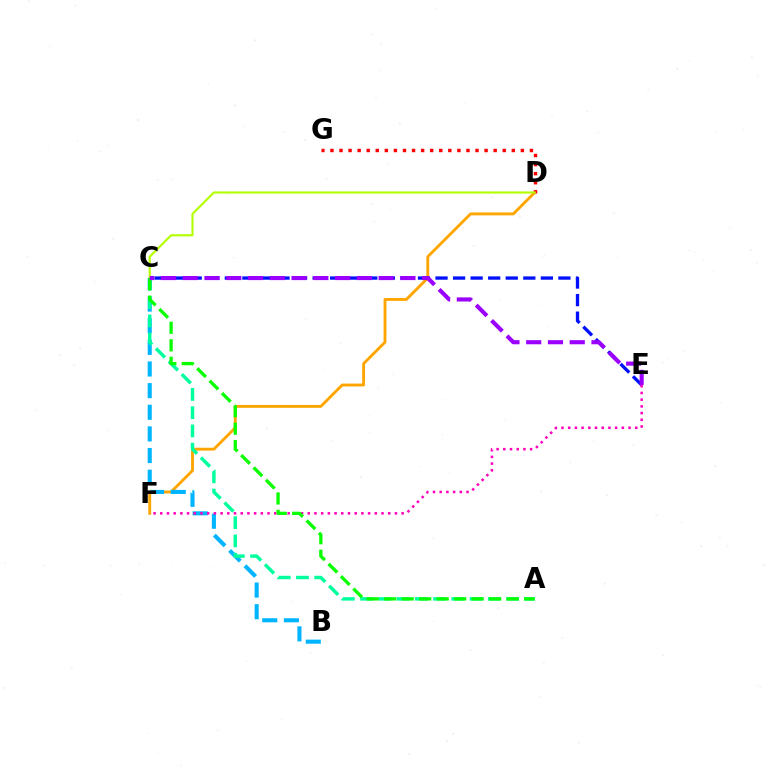{('D', 'F'): [{'color': '#ffa500', 'line_style': 'solid', 'thickness': 2.06}], ('D', 'G'): [{'color': '#ff0000', 'line_style': 'dotted', 'thickness': 2.46}], ('C', 'D'): [{'color': '#b3ff00', 'line_style': 'solid', 'thickness': 1.55}], ('B', 'C'): [{'color': '#00b5ff', 'line_style': 'dashed', 'thickness': 2.94}], ('C', 'E'): [{'color': '#0010ff', 'line_style': 'dashed', 'thickness': 2.39}, {'color': '#9b00ff', 'line_style': 'dashed', 'thickness': 2.96}], ('E', 'F'): [{'color': '#ff00bd', 'line_style': 'dotted', 'thickness': 1.82}], ('A', 'C'): [{'color': '#00ff9d', 'line_style': 'dashed', 'thickness': 2.48}, {'color': '#08ff00', 'line_style': 'dashed', 'thickness': 2.38}]}